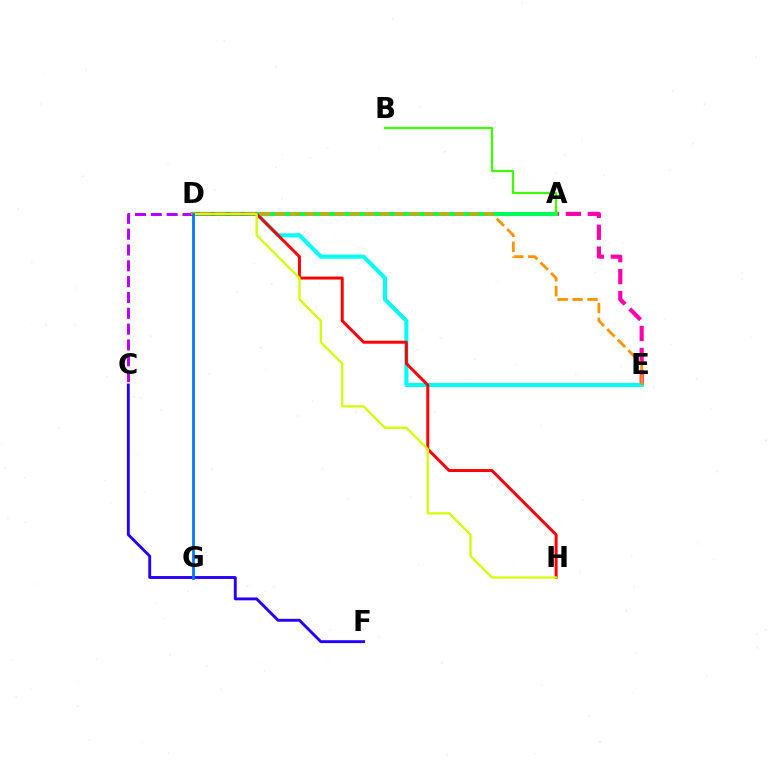{('A', 'E'): [{'color': '#ff00ac', 'line_style': 'dashed', 'thickness': 2.98}], ('A', 'D'): [{'color': '#00ff5c', 'line_style': 'solid', 'thickness': 2.94}], ('C', 'F'): [{'color': '#2500ff', 'line_style': 'solid', 'thickness': 2.07}], ('D', 'E'): [{'color': '#00fff6', 'line_style': 'solid', 'thickness': 2.92}, {'color': '#ff9400', 'line_style': 'dashed', 'thickness': 2.03}], ('D', 'H'): [{'color': '#ff0000', 'line_style': 'solid', 'thickness': 2.14}, {'color': '#d1ff00', 'line_style': 'solid', 'thickness': 1.63}], ('C', 'D'): [{'color': '#b900ff', 'line_style': 'dashed', 'thickness': 2.15}], ('A', 'B'): [{'color': '#3dff00', 'line_style': 'solid', 'thickness': 1.61}], ('D', 'G'): [{'color': '#0074ff', 'line_style': 'solid', 'thickness': 1.96}]}